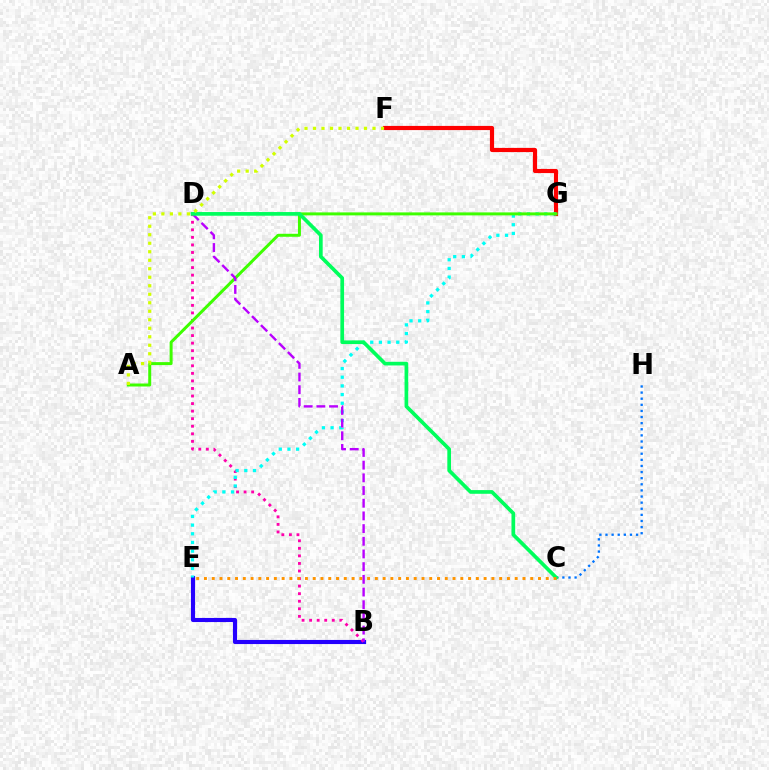{('F', 'G'): [{'color': '#ff0000', 'line_style': 'solid', 'thickness': 3.0}], ('C', 'H'): [{'color': '#0074ff', 'line_style': 'dotted', 'thickness': 1.66}], ('B', 'E'): [{'color': '#2500ff', 'line_style': 'solid', 'thickness': 2.97}], ('B', 'D'): [{'color': '#ff00ac', 'line_style': 'dotted', 'thickness': 2.05}, {'color': '#b900ff', 'line_style': 'dashed', 'thickness': 1.72}], ('E', 'G'): [{'color': '#00fff6', 'line_style': 'dotted', 'thickness': 2.35}], ('A', 'G'): [{'color': '#3dff00', 'line_style': 'solid', 'thickness': 2.15}], ('C', 'D'): [{'color': '#00ff5c', 'line_style': 'solid', 'thickness': 2.65}], ('A', 'F'): [{'color': '#d1ff00', 'line_style': 'dotted', 'thickness': 2.31}], ('C', 'E'): [{'color': '#ff9400', 'line_style': 'dotted', 'thickness': 2.11}]}